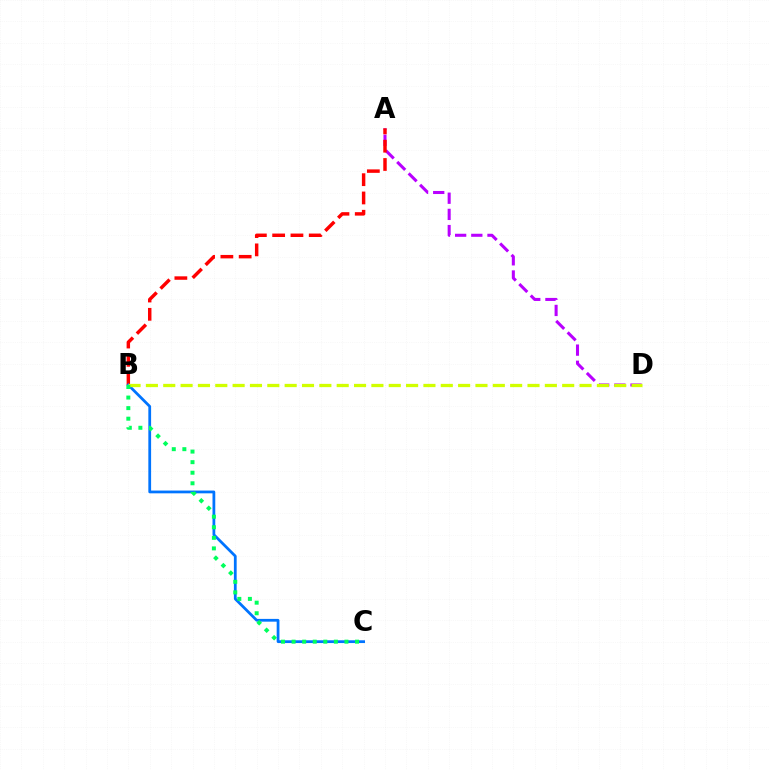{('A', 'D'): [{'color': '#b900ff', 'line_style': 'dashed', 'thickness': 2.2}], ('A', 'B'): [{'color': '#ff0000', 'line_style': 'dashed', 'thickness': 2.48}], ('B', 'C'): [{'color': '#0074ff', 'line_style': 'solid', 'thickness': 1.99}, {'color': '#00ff5c', 'line_style': 'dotted', 'thickness': 2.87}], ('B', 'D'): [{'color': '#d1ff00', 'line_style': 'dashed', 'thickness': 2.36}]}